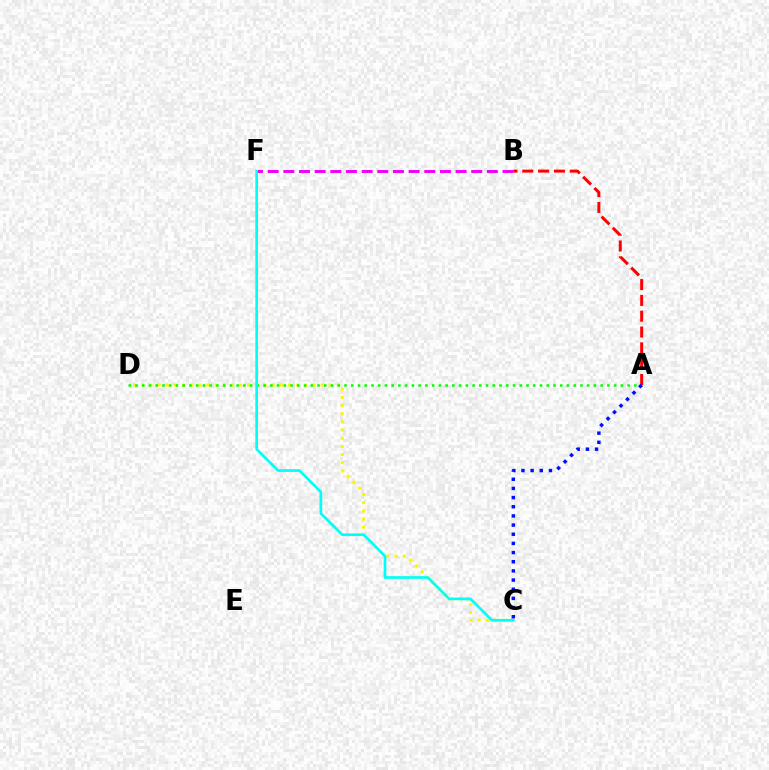{('C', 'D'): [{'color': '#fcf500', 'line_style': 'dotted', 'thickness': 2.21}], ('B', 'F'): [{'color': '#ee00ff', 'line_style': 'dashed', 'thickness': 2.13}], ('A', 'D'): [{'color': '#08ff00', 'line_style': 'dotted', 'thickness': 1.83}], ('C', 'F'): [{'color': '#00fff6', 'line_style': 'solid', 'thickness': 1.94}], ('A', 'B'): [{'color': '#ff0000', 'line_style': 'dashed', 'thickness': 2.15}], ('A', 'C'): [{'color': '#0010ff', 'line_style': 'dotted', 'thickness': 2.49}]}